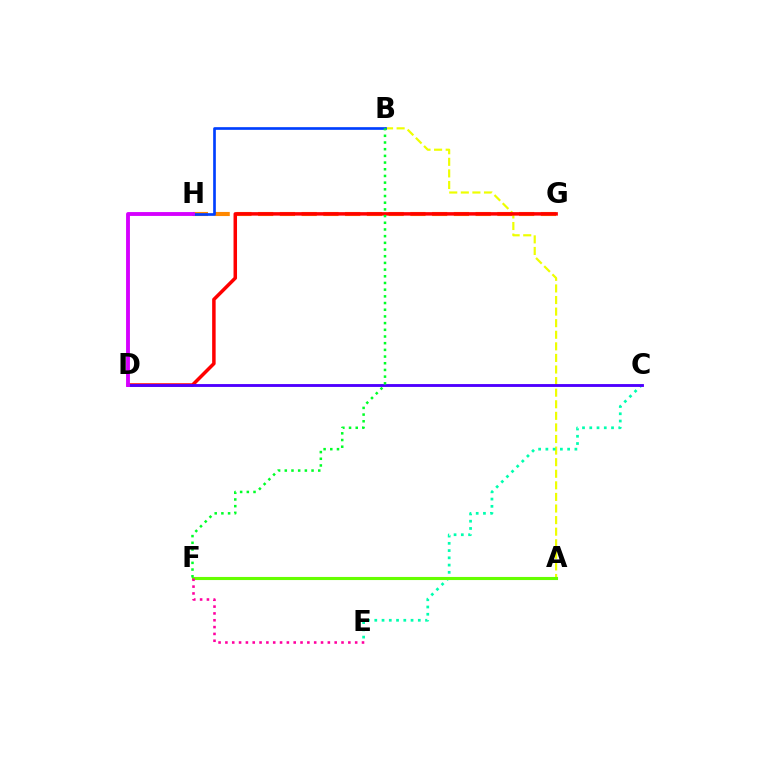{('G', 'H'): [{'color': '#ff8800', 'line_style': 'dashed', 'thickness': 2.95}], ('A', 'B'): [{'color': '#eeff00', 'line_style': 'dashed', 'thickness': 1.57}], ('A', 'F'): [{'color': '#00c7ff', 'line_style': 'dashed', 'thickness': 2.06}, {'color': '#66ff00', 'line_style': 'solid', 'thickness': 2.23}], ('B', 'H'): [{'color': '#003fff', 'line_style': 'solid', 'thickness': 1.92}], ('C', 'E'): [{'color': '#00ffaf', 'line_style': 'dotted', 'thickness': 1.97}], ('D', 'G'): [{'color': '#ff0000', 'line_style': 'solid', 'thickness': 2.52}], ('C', 'D'): [{'color': '#4f00ff', 'line_style': 'solid', 'thickness': 2.06}], ('D', 'H'): [{'color': '#d600ff', 'line_style': 'solid', 'thickness': 2.78}], ('E', 'F'): [{'color': '#ff00a0', 'line_style': 'dotted', 'thickness': 1.86}], ('B', 'F'): [{'color': '#00ff27', 'line_style': 'dotted', 'thickness': 1.82}]}